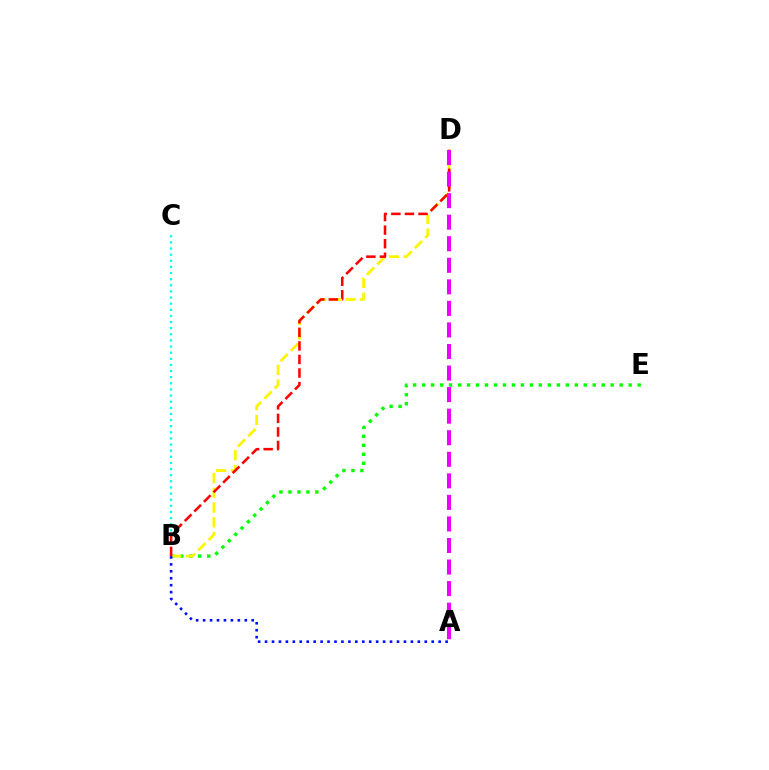{('B', 'E'): [{'color': '#08ff00', 'line_style': 'dotted', 'thickness': 2.44}], ('B', 'C'): [{'color': '#00fff6', 'line_style': 'dotted', 'thickness': 1.66}], ('B', 'D'): [{'color': '#fcf500', 'line_style': 'dashed', 'thickness': 2.0}, {'color': '#ff0000', 'line_style': 'dashed', 'thickness': 1.84}], ('A', 'D'): [{'color': '#ee00ff', 'line_style': 'dashed', 'thickness': 2.93}], ('A', 'B'): [{'color': '#0010ff', 'line_style': 'dotted', 'thickness': 1.89}]}